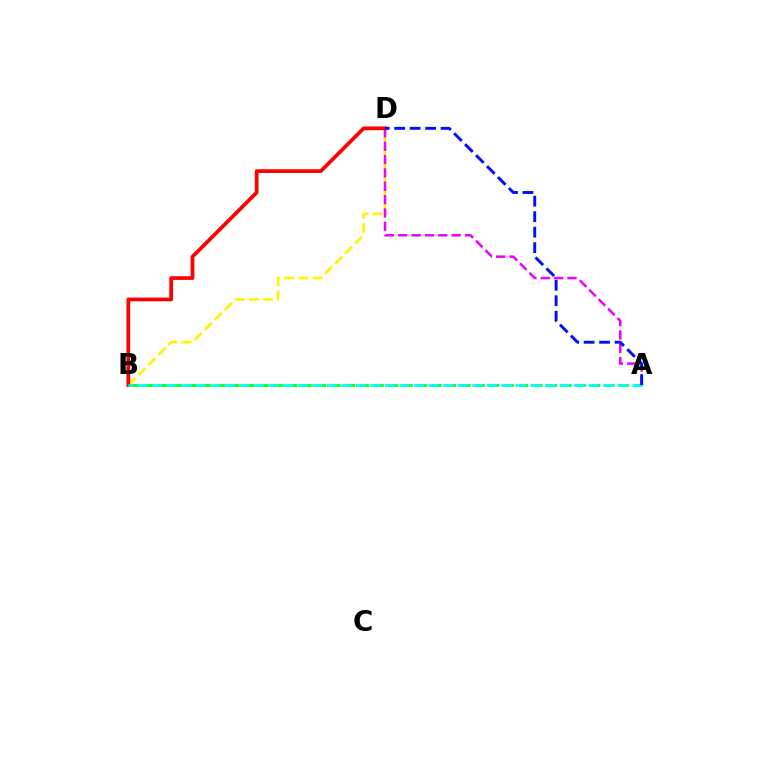{('B', 'D'): [{'color': '#fcf500', 'line_style': 'dashed', 'thickness': 1.93}, {'color': '#ff0000', 'line_style': 'solid', 'thickness': 2.69}], ('A', 'D'): [{'color': '#ee00ff', 'line_style': 'dashed', 'thickness': 1.81}, {'color': '#0010ff', 'line_style': 'dashed', 'thickness': 2.1}], ('A', 'B'): [{'color': '#08ff00', 'line_style': 'dashed', 'thickness': 1.96}, {'color': '#00fff6', 'line_style': 'dashed', 'thickness': 1.98}]}